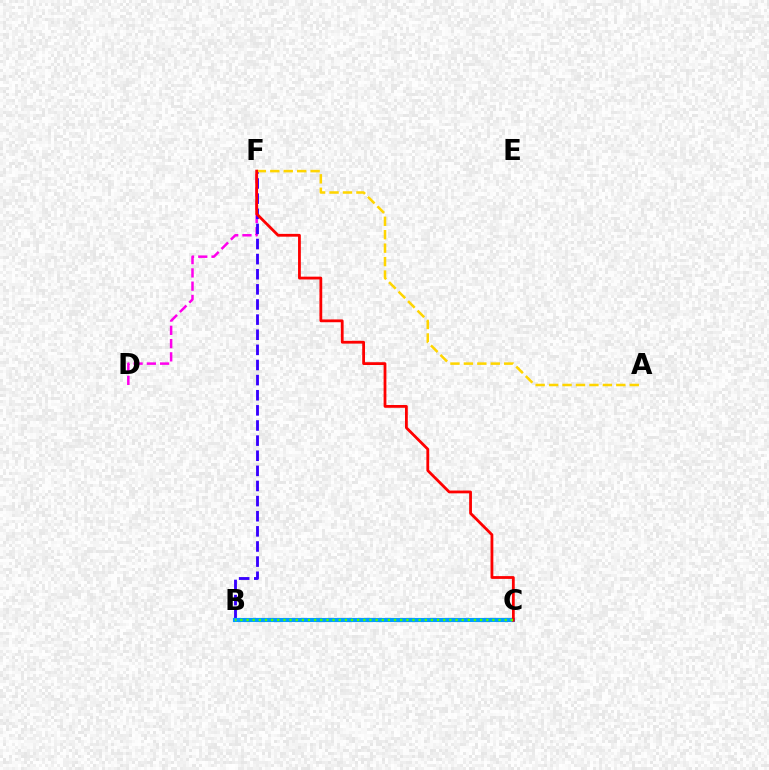{('D', 'F'): [{'color': '#ff00ed', 'line_style': 'dashed', 'thickness': 1.8}], ('B', 'C'): [{'color': '#00ff86', 'line_style': 'dotted', 'thickness': 2.54}, {'color': '#009eff', 'line_style': 'solid', 'thickness': 2.99}, {'color': '#4fff00', 'line_style': 'dotted', 'thickness': 1.67}], ('B', 'F'): [{'color': '#3700ff', 'line_style': 'dashed', 'thickness': 2.05}], ('A', 'F'): [{'color': '#ffd500', 'line_style': 'dashed', 'thickness': 1.83}], ('C', 'F'): [{'color': '#ff0000', 'line_style': 'solid', 'thickness': 2.01}]}